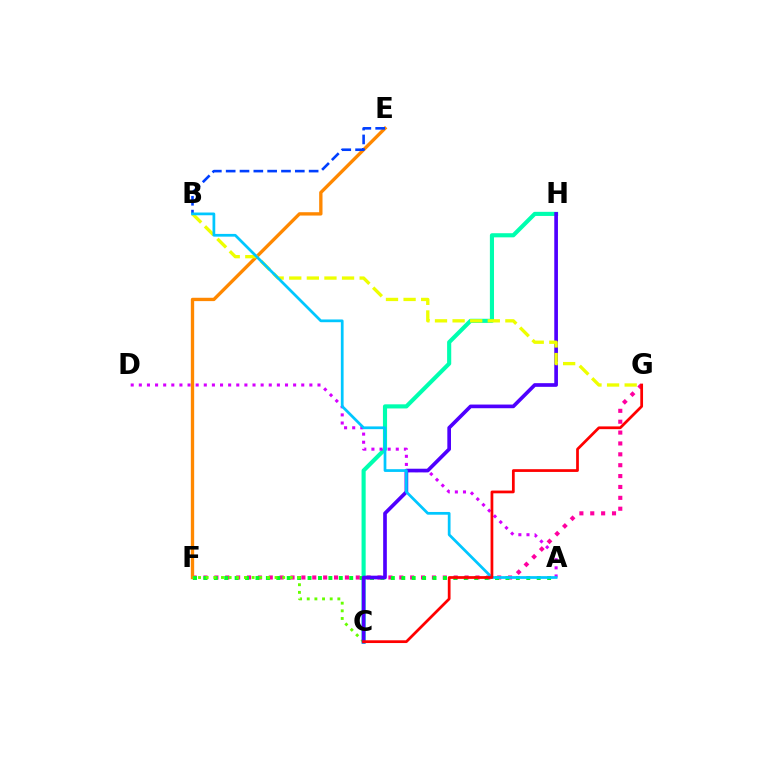{('C', 'H'): [{'color': '#00ffaf', 'line_style': 'solid', 'thickness': 2.97}, {'color': '#4f00ff', 'line_style': 'solid', 'thickness': 2.64}], ('A', 'D'): [{'color': '#d600ff', 'line_style': 'dotted', 'thickness': 2.21}], ('F', 'G'): [{'color': '#ff00a0', 'line_style': 'dotted', 'thickness': 2.96}], ('E', 'F'): [{'color': '#ff8800', 'line_style': 'solid', 'thickness': 2.4}], ('A', 'F'): [{'color': '#00ff27', 'line_style': 'dotted', 'thickness': 2.83}], ('C', 'F'): [{'color': '#66ff00', 'line_style': 'dotted', 'thickness': 2.08}], ('B', 'E'): [{'color': '#003fff', 'line_style': 'dashed', 'thickness': 1.88}], ('B', 'G'): [{'color': '#eeff00', 'line_style': 'dashed', 'thickness': 2.39}], ('A', 'B'): [{'color': '#00c7ff', 'line_style': 'solid', 'thickness': 1.97}], ('C', 'G'): [{'color': '#ff0000', 'line_style': 'solid', 'thickness': 1.98}]}